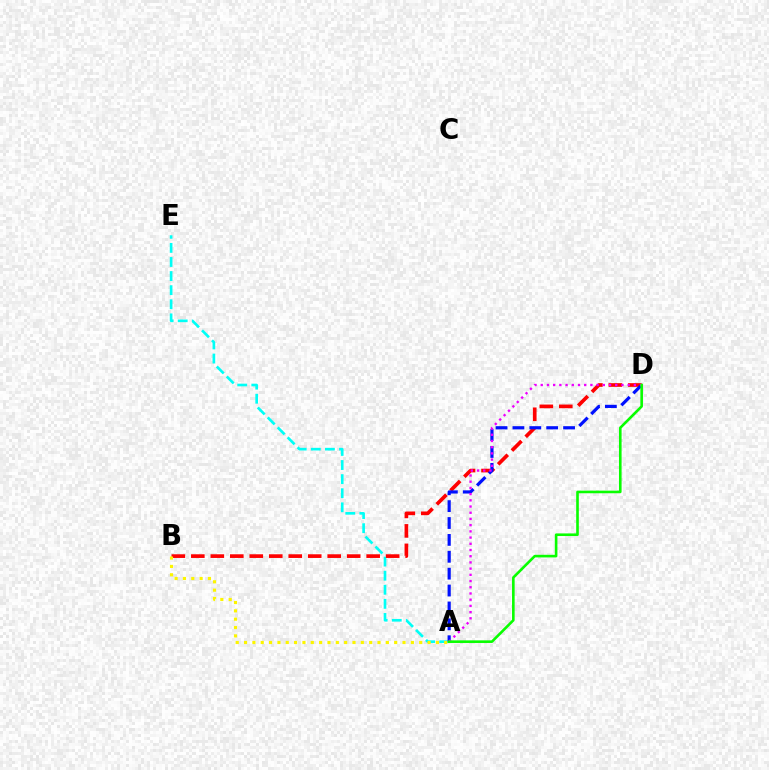{('A', 'E'): [{'color': '#00fff6', 'line_style': 'dashed', 'thickness': 1.91}], ('B', 'D'): [{'color': '#ff0000', 'line_style': 'dashed', 'thickness': 2.65}], ('A', 'D'): [{'color': '#0010ff', 'line_style': 'dashed', 'thickness': 2.29}, {'color': '#ee00ff', 'line_style': 'dotted', 'thickness': 1.69}, {'color': '#08ff00', 'line_style': 'solid', 'thickness': 1.88}], ('A', 'B'): [{'color': '#fcf500', 'line_style': 'dotted', 'thickness': 2.27}]}